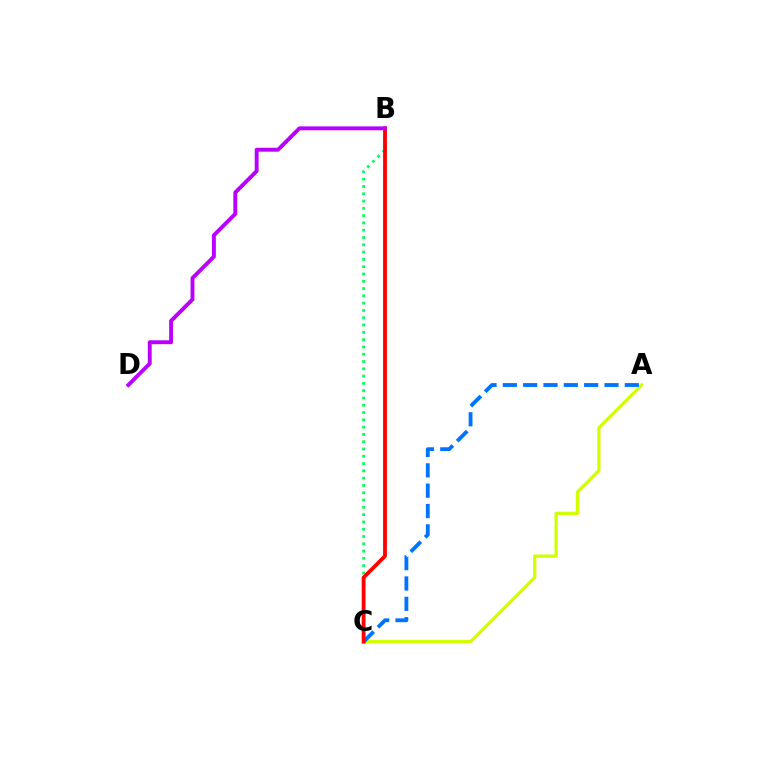{('A', 'C'): [{'color': '#d1ff00', 'line_style': 'solid', 'thickness': 2.34}, {'color': '#0074ff', 'line_style': 'dashed', 'thickness': 2.76}], ('B', 'C'): [{'color': '#00ff5c', 'line_style': 'dotted', 'thickness': 1.98}, {'color': '#ff0000', 'line_style': 'solid', 'thickness': 2.75}], ('B', 'D'): [{'color': '#b900ff', 'line_style': 'solid', 'thickness': 2.81}]}